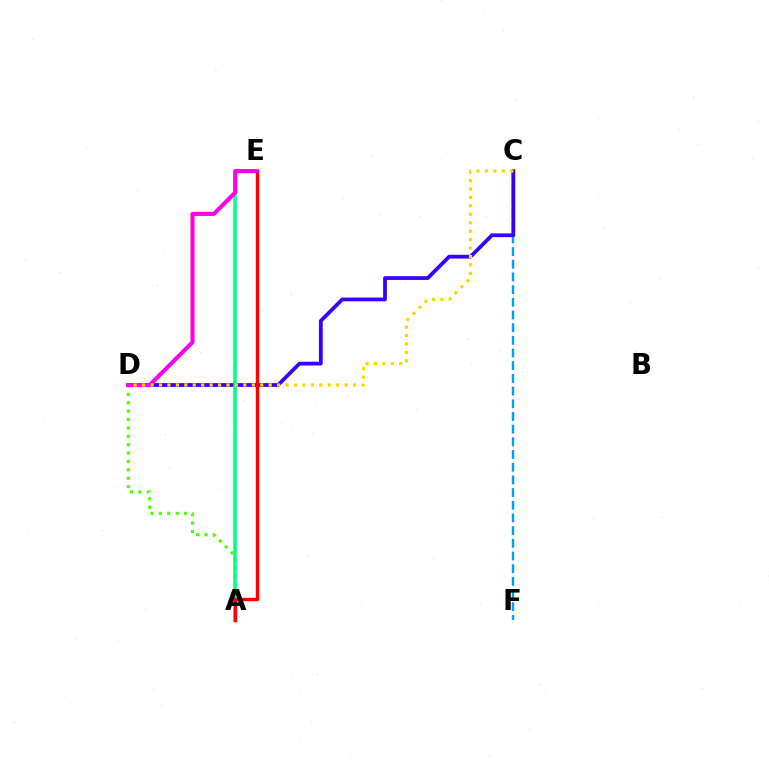{('C', 'F'): [{'color': '#009eff', 'line_style': 'dashed', 'thickness': 1.72}], ('C', 'D'): [{'color': '#3700ff', 'line_style': 'solid', 'thickness': 2.71}, {'color': '#ffd500', 'line_style': 'dotted', 'thickness': 2.29}], ('A', 'D'): [{'color': '#4fff00', 'line_style': 'dotted', 'thickness': 2.28}], ('A', 'E'): [{'color': '#00ff86', 'line_style': 'solid', 'thickness': 2.53}, {'color': '#ff0000', 'line_style': 'solid', 'thickness': 2.46}], ('D', 'E'): [{'color': '#ff00ed', 'line_style': 'solid', 'thickness': 2.94}]}